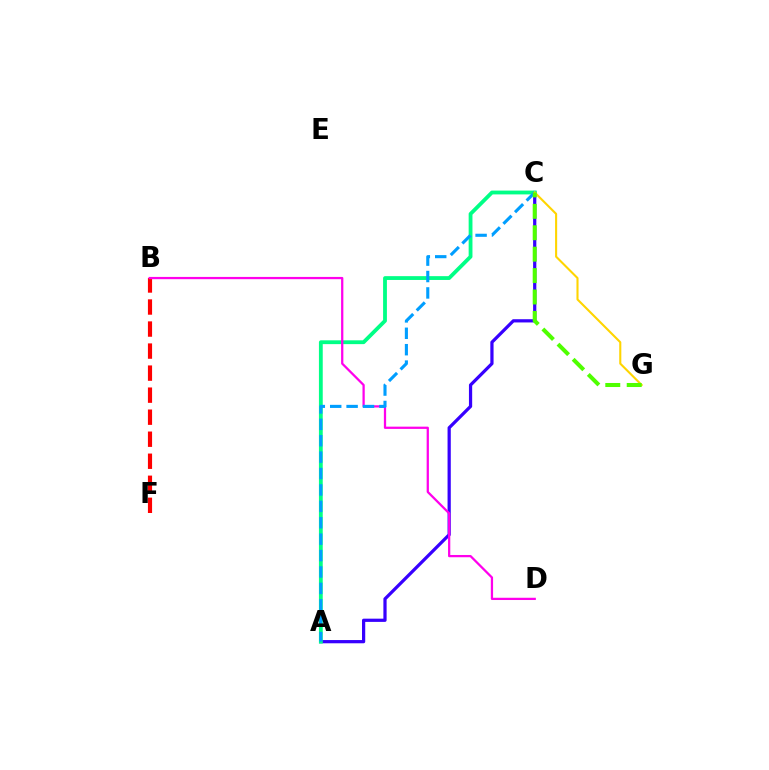{('B', 'F'): [{'color': '#ff0000', 'line_style': 'dashed', 'thickness': 2.99}], ('A', 'C'): [{'color': '#3700ff', 'line_style': 'solid', 'thickness': 2.32}, {'color': '#00ff86', 'line_style': 'solid', 'thickness': 2.74}, {'color': '#009eff', 'line_style': 'dashed', 'thickness': 2.23}], ('B', 'D'): [{'color': '#ff00ed', 'line_style': 'solid', 'thickness': 1.62}], ('C', 'G'): [{'color': '#ffd500', 'line_style': 'solid', 'thickness': 1.51}, {'color': '#4fff00', 'line_style': 'dashed', 'thickness': 2.91}]}